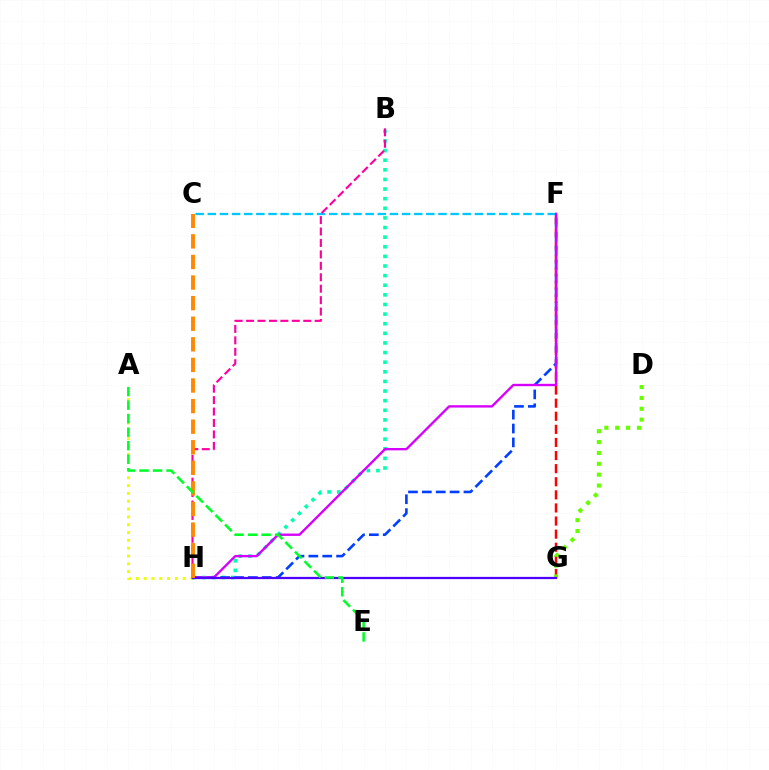{('A', 'H'): [{'color': '#eeff00', 'line_style': 'dotted', 'thickness': 2.13}], ('F', 'G'): [{'color': '#ff0000', 'line_style': 'dashed', 'thickness': 1.78}], ('B', 'H'): [{'color': '#00ffaf', 'line_style': 'dotted', 'thickness': 2.61}, {'color': '#ff00a0', 'line_style': 'dashed', 'thickness': 1.55}], ('C', 'F'): [{'color': '#00c7ff', 'line_style': 'dashed', 'thickness': 1.65}], ('F', 'H'): [{'color': '#003fff', 'line_style': 'dashed', 'thickness': 1.88}, {'color': '#d600ff', 'line_style': 'solid', 'thickness': 1.71}], ('D', 'G'): [{'color': '#66ff00', 'line_style': 'dotted', 'thickness': 2.95}], ('G', 'H'): [{'color': '#4f00ff', 'line_style': 'solid', 'thickness': 1.62}], ('C', 'H'): [{'color': '#ff8800', 'line_style': 'dashed', 'thickness': 2.8}], ('A', 'E'): [{'color': '#00ff27', 'line_style': 'dashed', 'thickness': 1.84}]}